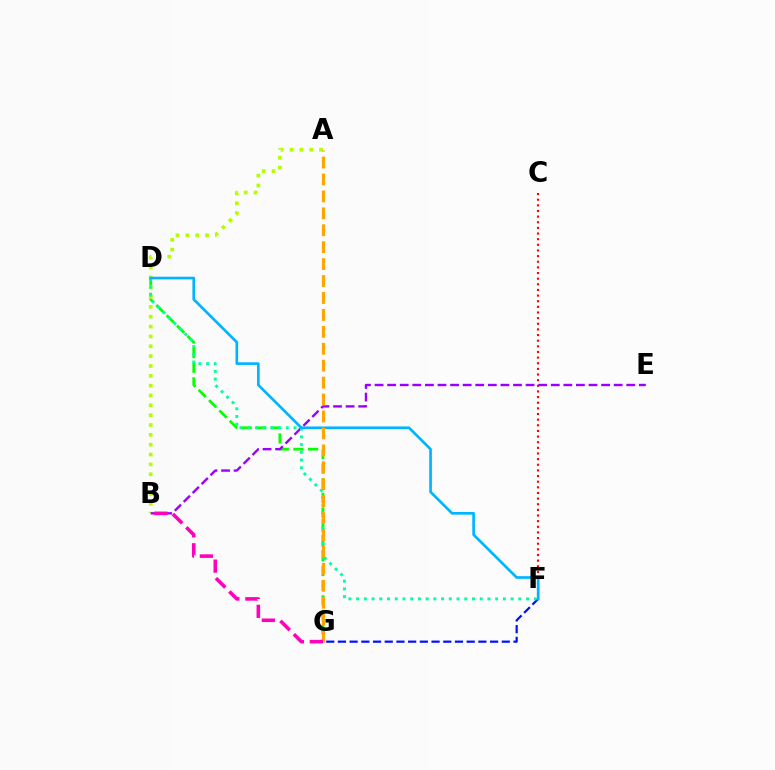{('F', 'G'): [{'color': '#0010ff', 'line_style': 'dashed', 'thickness': 1.59}], ('D', 'G'): [{'color': '#08ff00', 'line_style': 'dashed', 'thickness': 1.99}], ('A', 'B'): [{'color': '#b3ff00', 'line_style': 'dotted', 'thickness': 2.67}], ('C', 'F'): [{'color': '#ff0000', 'line_style': 'dotted', 'thickness': 1.53}], ('B', 'E'): [{'color': '#9b00ff', 'line_style': 'dashed', 'thickness': 1.71}], ('D', 'F'): [{'color': '#00ff9d', 'line_style': 'dotted', 'thickness': 2.1}, {'color': '#00b5ff', 'line_style': 'solid', 'thickness': 1.92}], ('A', 'G'): [{'color': '#ffa500', 'line_style': 'dashed', 'thickness': 2.3}], ('B', 'G'): [{'color': '#ff00bd', 'line_style': 'dashed', 'thickness': 2.57}]}